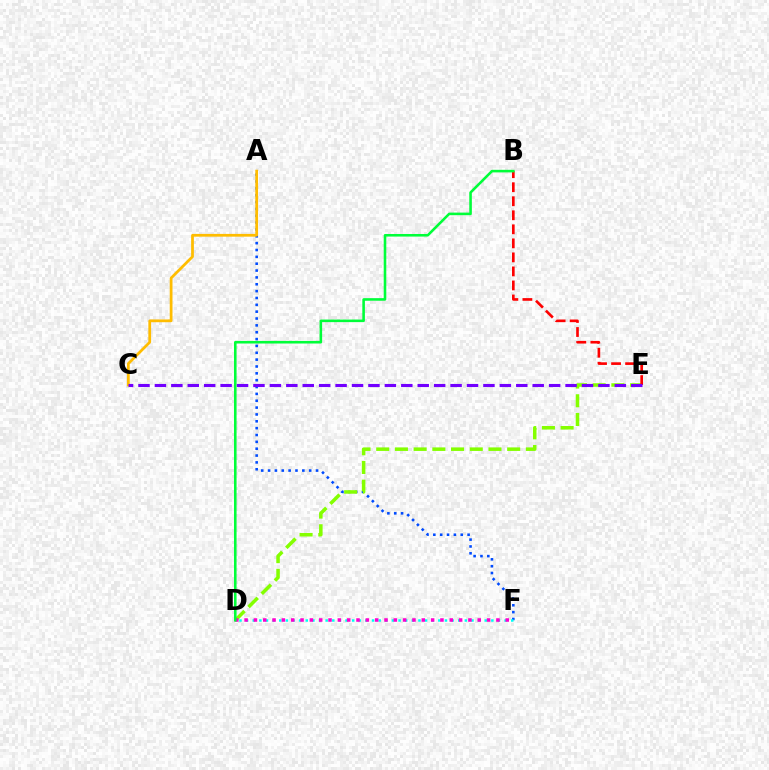{('A', 'F'): [{'color': '#004bff', 'line_style': 'dotted', 'thickness': 1.86}], ('D', 'E'): [{'color': '#84ff00', 'line_style': 'dashed', 'thickness': 2.54}], ('D', 'F'): [{'color': '#00fff6', 'line_style': 'dotted', 'thickness': 1.8}, {'color': '#ff00cf', 'line_style': 'dotted', 'thickness': 2.53}], ('A', 'C'): [{'color': '#ffbd00', 'line_style': 'solid', 'thickness': 1.98}], ('B', 'E'): [{'color': '#ff0000', 'line_style': 'dashed', 'thickness': 1.91}], ('B', 'D'): [{'color': '#00ff39', 'line_style': 'solid', 'thickness': 1.86}], ('C', 'E'): [{'color': '#7200ff', 'line_style': 'dashed', 'thickness': 2.23}]}